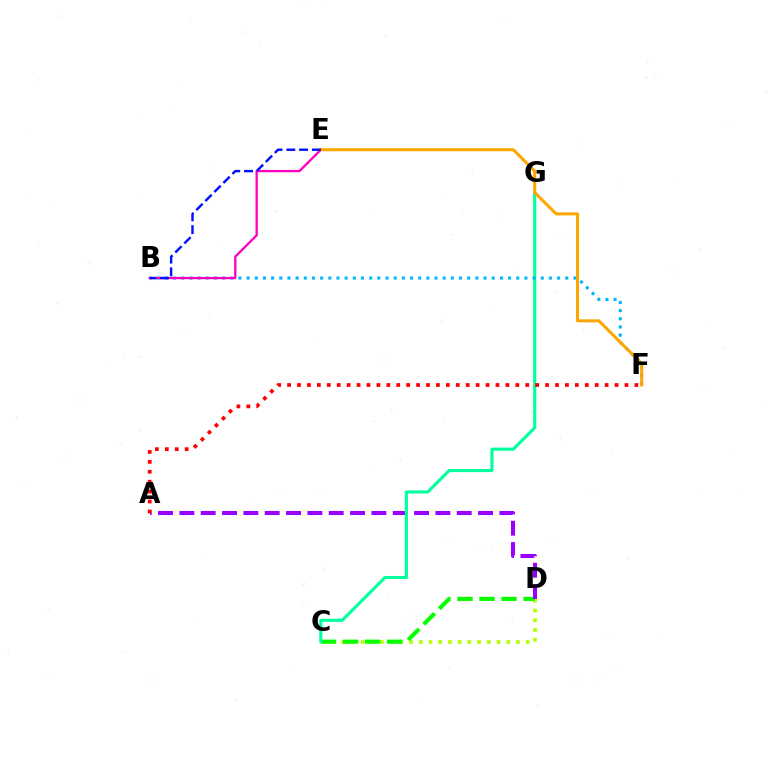{('C', 'D'): [{'color': '#b3ff00', 'line_style': 'dotted', 'thickness': 2.64}, {'color': '#08ff00', 'line_style': 'dashed', 'thickness': 2.99}], ('A', 'D'): [{'color': '#9b00ff', 'line_style': 'dashed', 'thickness': 2.9}], ('C', 'G'): [{'color': '#00ff9d', 'line_style': 'solid', 'thickness': 2.23}], ('B', 'F'): [{'color': '#00b5ff', 'line_style': 'dotted', 'thickness': 2.22}], ('B', 'E'): [{'color': '#ff00bd', 'line_style': 'solid', 'thickness': 1.66}, {'color': '#0010ff', 'line_style': 'dashed', 'thickness': 1.74}], ('E', 'F'): [{'color': '#ffa500', 'line_style': 'solid', 'thickness': 2.17}], ('A', 'F'): [{'color': '#ff0000', 'line_style': 'dotted', 'thickness': 2.7}]}